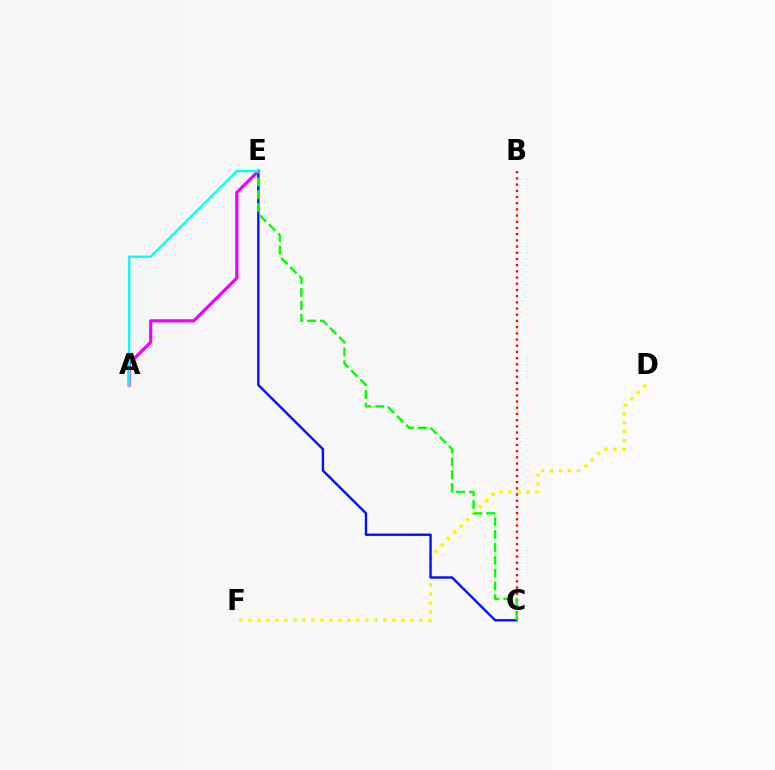{('D', 'F'): [{'color': '#fcf500', 'line_style': 'dotted', 'thickness': 2.44}], ('A', 'E'): [{'color': '#ee00ff', 'line_style': 'solid', 'thickness': 2.3}, {'color': '#00fff6', 'line_style': 'solid', 'thickness': 1.64}], ('C', 'E'): [{'color': '#0010ff', 'line_style': 'solid', 'thickness': 1.72}, {'color': '#08ff00', 'line_style': 'dashed', 'thickness': 1.75}], ('B', 'C'): [{'color': '#ff0000', 'line_style': 'dotted', 'thickness': 1.68}]}